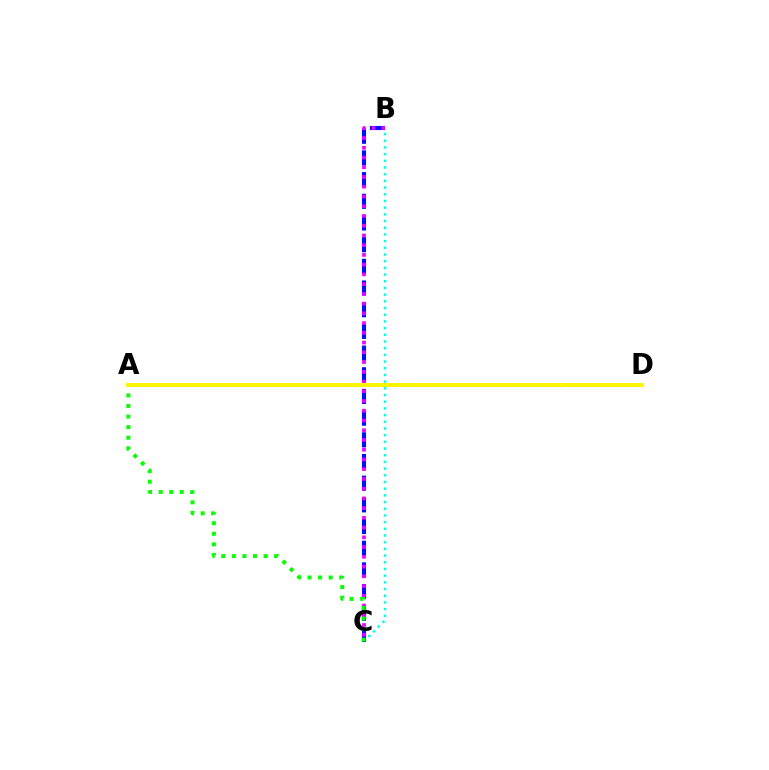{('B', 'C'): [{'color': '#00fff6', 'line_style': 'dotted', 'thickness': 1.82}, {'color': '#0010ff', 'line_style': 'dashed', 'thickness': 2.95}, {'color': '#ee00ff', 'line_style': 'dotted', 'thickness': 2.65}], ('A', 'C'): [{'color': '#08ff00', 'line_style': 'dotted', 'thickness': 2.87}], ('A', 'D'): [{'color': '#ff0000', 'line_style': 'dotted', 'thickness': 2.25}, {'color': '#fcf500', 'line_style': 'solid', 'thickness': 2.88}]}